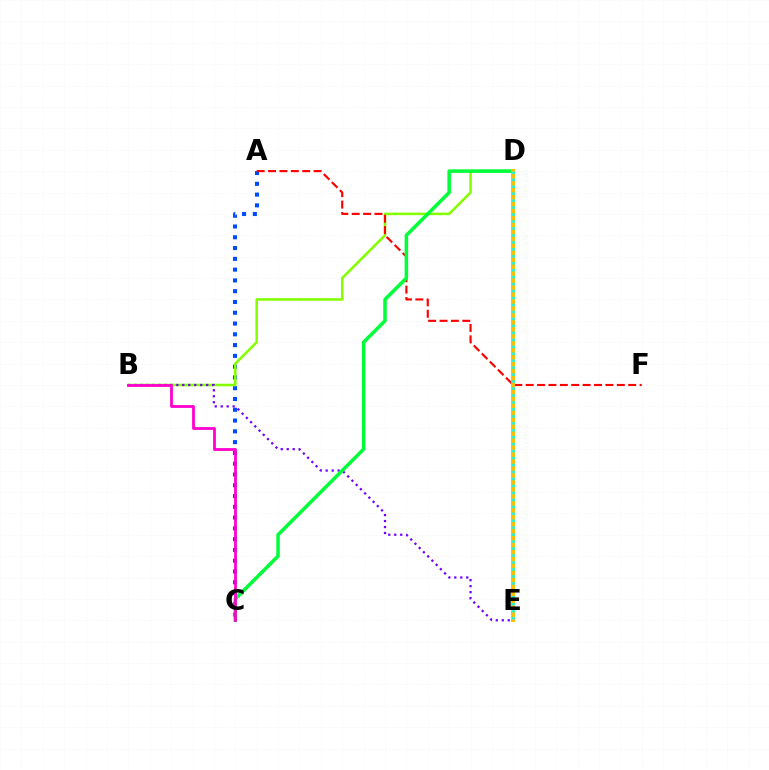{('A', 'C'): [{'color': '#004bff', 'line_style': 'dotted', 'thickness': 2.93}], ('B', 'D'): [{'color': '#84ff00', 'line_style': 'solid', 'thickness': 1.83}], ('A', 'F'): [{'color': '#ff0000', 'line_style': 'dashed', 'thickness': 1.55}], ('B', 'E'): [{'color': '#7200ff', 'line_style': 'dotted', 'thickness': 1.62}], ('C', 'D'): [{'color': '#00ff39', 'line_style': 'solid', 'thickness': 2.54}], ('D', 'E'): [{'color': '#ffbd00', 'line_style': 'solid', 'thickness': 2.83}, {'color': '#00fff6', 'line_style': 'dotted', 'thickness': 1.89}], ('B', 'C'): [{'color': '#ff00cf', 'line_style': 'solid', 'thickness': 2.01}]}